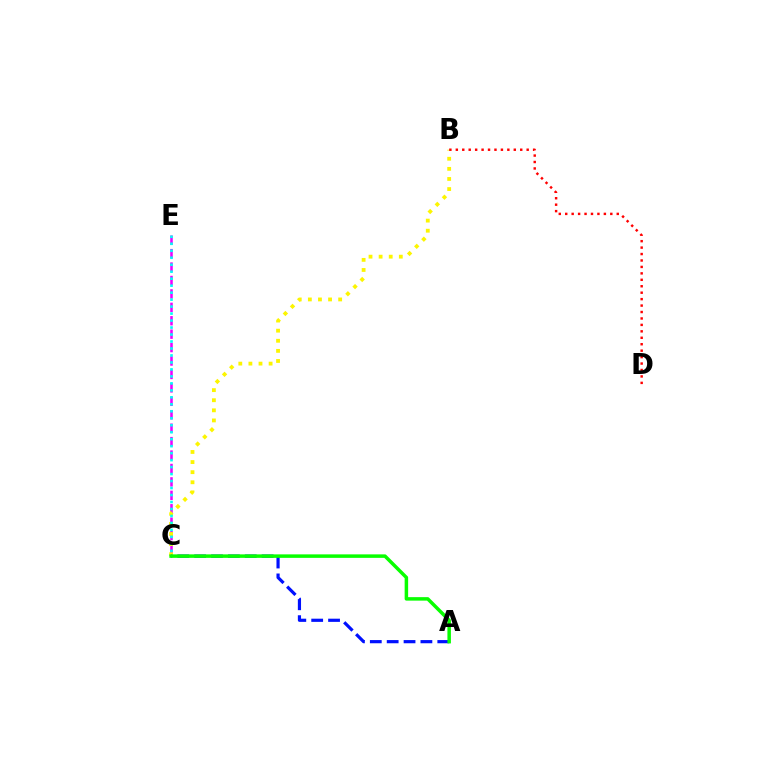{('C', 'E'): [{'color': '#ee00ff', 'line_style': 'dashed', 'thickness': 1.82}, {'color': '#00fff6', 'line_style': 'dotted', 'thickness': 1.9}], ('B', 'C'): [{'color': '#fcf500', 'line_style': 'dotted', 'thickness': 2.74}], ('B', 'D'): [{'color': '#ff0000', 'line_style': 'dotted', 'thickness': 1.75}], ('A', 'C'): [{'color': '#0010ff', 'line_style': 'dashed', 'thickness': 2.29}, {'color': '#08ff00', 'line_style': 'solid', 'thickness': 2.51}]}